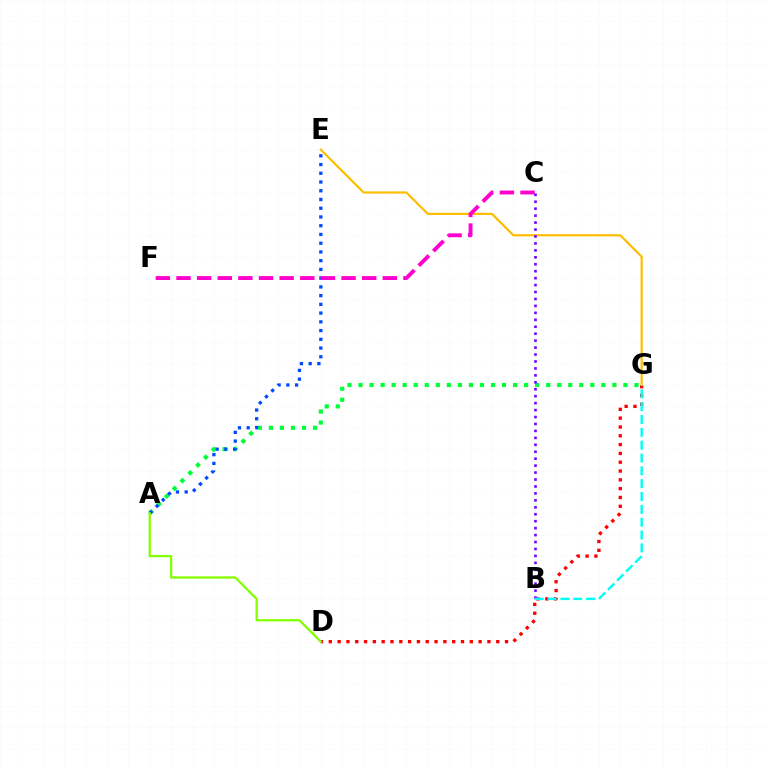{('A', 'G'): [{'color': '#00ff39', 'line_style': 'dotted', 'thickness': 3.0}], ('D', 'G'): [{'color': '#ff0000', 'line_style': 'dotted', 'thickness': 2.39}], ('A', 'E'): [{'color': '#004bff', 'line_style': 'dotted', 'thickness': 2.37}], ('E', 'G'): [{'color': '#ffbd00', 'line_style': 'solid', 'thickness': 1.58}], ('C', 'F'): [{'color': '#ff00cf', 'line_style': 'dashed', 'thickness': 2.8}], ('B', 'C'): [{'color': '#7200ff', 'line_style': 'dotted', 'thickness': 1.89}], ('B', 'G'): [{'color': '#00fff6', 'line_style': 'dashed', 'thickness': 1.74}], ('A', 'D'): [{'color': '#84ff00', 'line_style': 'solid', 'thickness': 1.64}]}